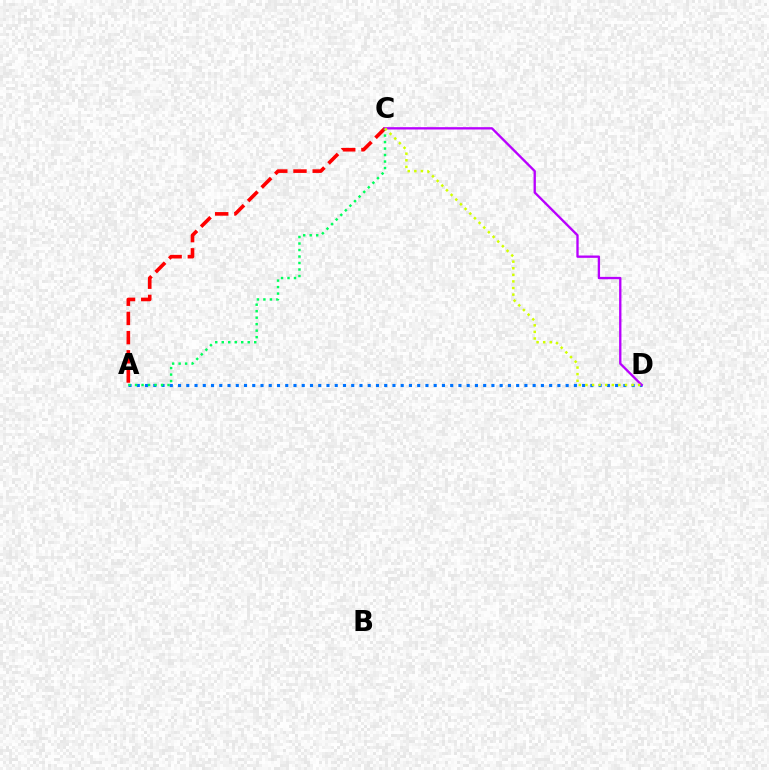{('A', 'D'): [{'color': '#0074ff', 'line_style': 'dotted', 'thickness': 2.24}], ('A', 'C'): [{'color': '#ff0000', 'line_style': 'dashed', 'thickness': 2.61}, {'color': '#00ff5c', 'line_style': 'dotted', 'thickness': 1.77}], ('C', 'D'): [{'color': '#b900ff', 'line_style': 'solid', 'thickness': 1.68}, {'color': '#d1ff00', 'line_style': 'dotted', 'thickness': 1.79}]}